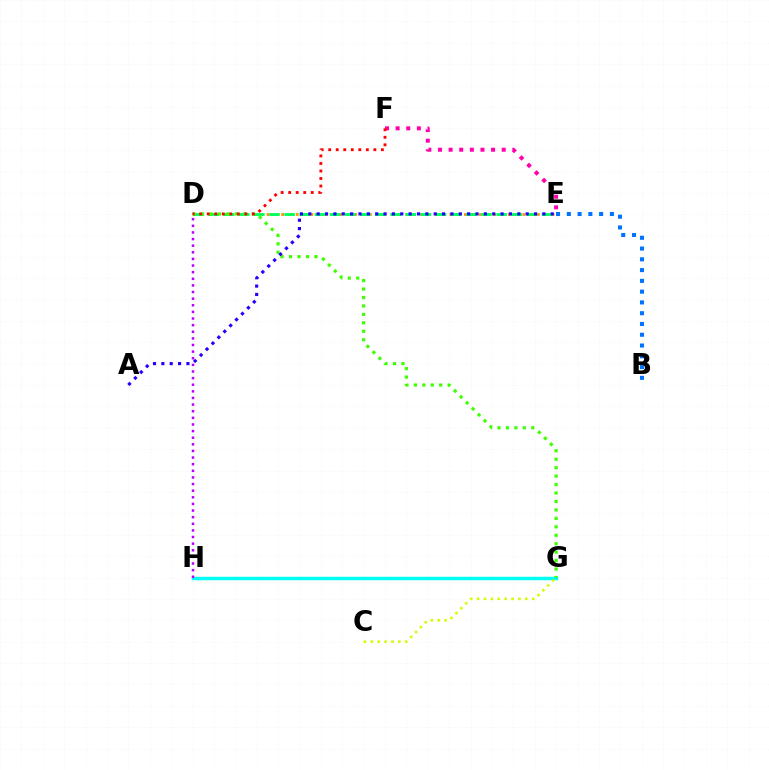{('B', 'E'): [{'color': '#0074ff', 'line_style': 'dotted', 'thickness': 2.93}], ('D', 'E'): [{'color': '#ff9400', 'line_style': 'dotted', 'thickness': 1.99}, {'color': '#00ff5c', 'line_style': 'dashed', 'thickness': 2.06}], ('G', 'H'): [{'color': '#00fff6', 'line_style': 'solid', 'thickness': 2.5}], ('D', 'G'): [{'color': '#3dff00', 'line_style': 'dotted', 'thickness': 2.3}], ('A', 'E'): [{'color': '#2500ff', 'line_style': 'dotted', 'thickness': 2.27}], ('E', 'F'): [{'color': '#ff00ac', 'line_style': 'dotted', 'thickness': 2.89}], ('D', 'F'): [{'color': '#ff0000', 'line_style': 'dotted', 'thickness': 2.05}], ('C', 'G'): [{'color': '#d1ff00', 'line_style': 'dotted', 'thickness': 1.87}], ('D', 'H'): [{'color': '#b900ff', 'line_style': 'dotted', 'thickness': 1.8}]}